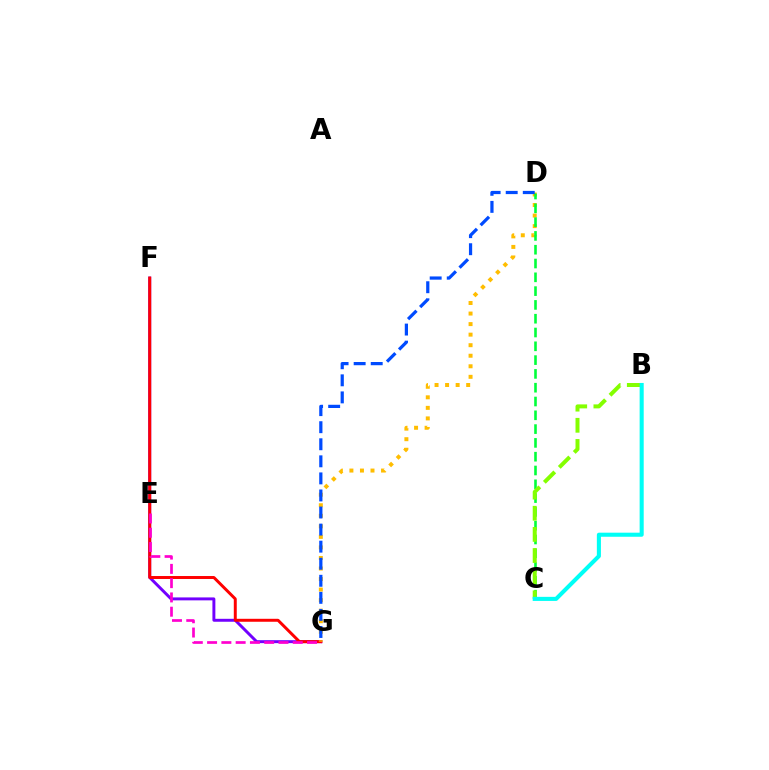{('F', 'G'): [{'color': '#7200ff', 'line_style': 'solid', 'thickness': 2.12}, {'color': '#ff0000', 'line_style': 'solid', 'thickness': 2.13}], ('E', 'G'): [{'color': '#ff00cf', 'line_style': 'dashed', 'thickness': 1.94}], ('D', 'G'): [{'color': '#ffbd00', 'line_style': 'dotted', 'thickness': 2.87}, {'color': '#004bff', 'line_style': 'dashed', 'thickness': 2.32}], ('C', 'D'): [{'color': '#00ff39', 'line_style': 'dashed', 'thickness': 1.87}], ('B', 'C'): [{'color': '#84ff00', 'line_style': 'dashed', 'thickness': 2.87}, {'color': '#00fff6', 'line_style': 'solid', 'thickness': 2.93}]}